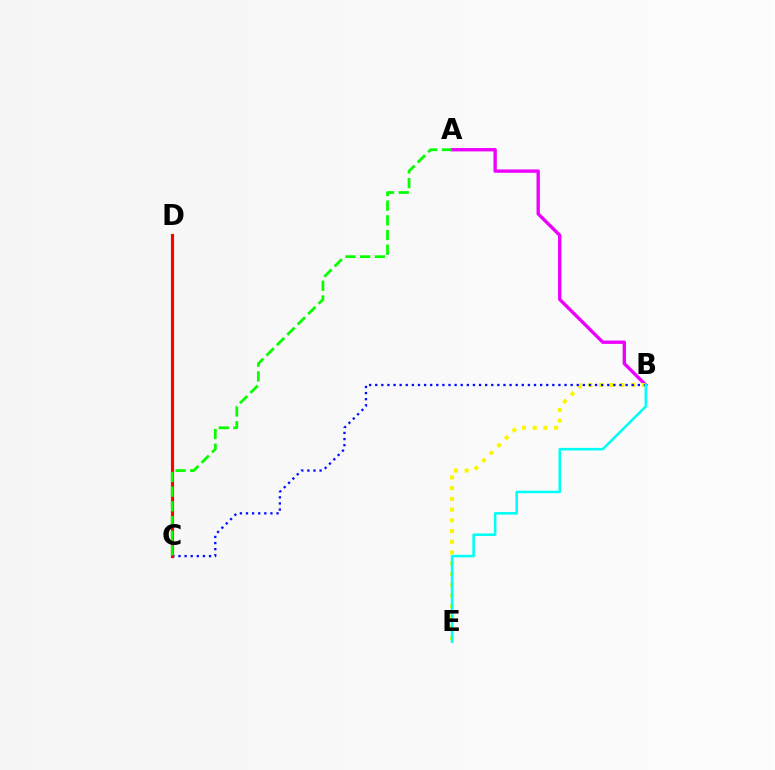{('A', 'B'): [{'color': '#ee00ff', 'line_style': 'solid', 'thickness': 2.42}], ('B', 'E'): [{'color': '#fcf500', 'line_style': 'dotted', 'thickness': 2.91}, {'color': '#00fff6', 'line_style': 'solid', 'thickness': 1.84}], ('B', 'C'): [{'color': '#0010ff', 'line_style': 'dotted', 'thickness': 1.66}], ('C', 'D'): [{'color': '#ff0000', 'line_style': 'solid', 'thickness': 2.28}], ('A', 'C'): [{'color': '#08ff00', 'line_style': 'dashed', 'thickness': 1.99}]}